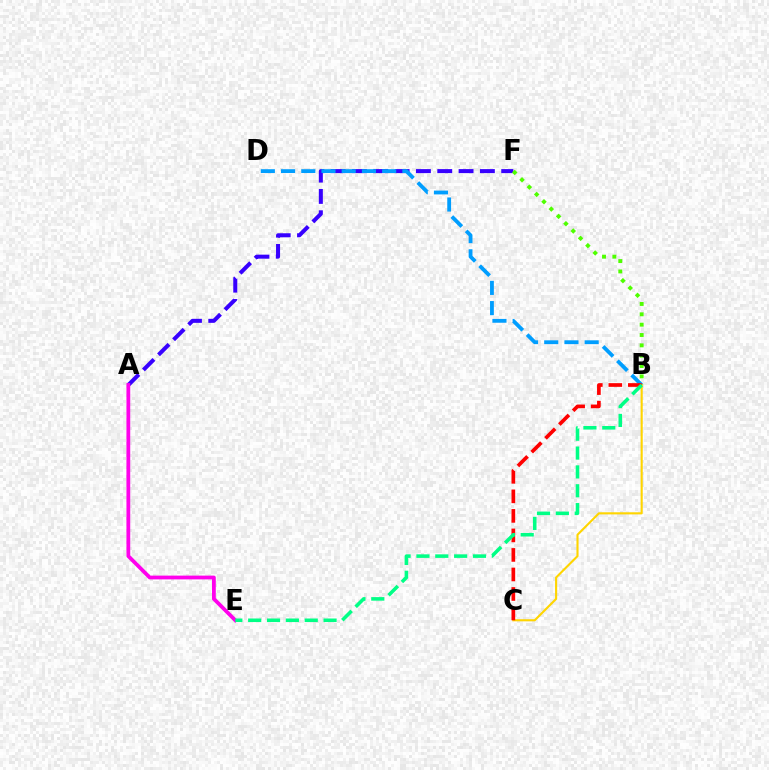{('A', 'F'): [{'color': '#3700ff', 'line_style': 'dashed', 'thickness': 2.9}], ('B', 'D'): [{'color': '#009eff', 'line_style': 'dashed', 'thickness': 2.75}], ('B', 'C'): [{'color': '#ffd500', 'line_style': 'solid', 'thickness': 1.53}, {'color': '#ff0000', 'line_style': 'dashed', 'thickness': 2.65}], ('A', 'E'): [{'color': '#ff00ed', 'line_style': 'solid', 'thickness': 2.72}], ('B', 'F'): [{'color': '#4fff00', 'line_style': 'dotted', 'thickness': 2.81}], ('B', 'E'): [{'color': '#00ff86', 'line_style': 'dashed', 'thickness': 2.56}]}